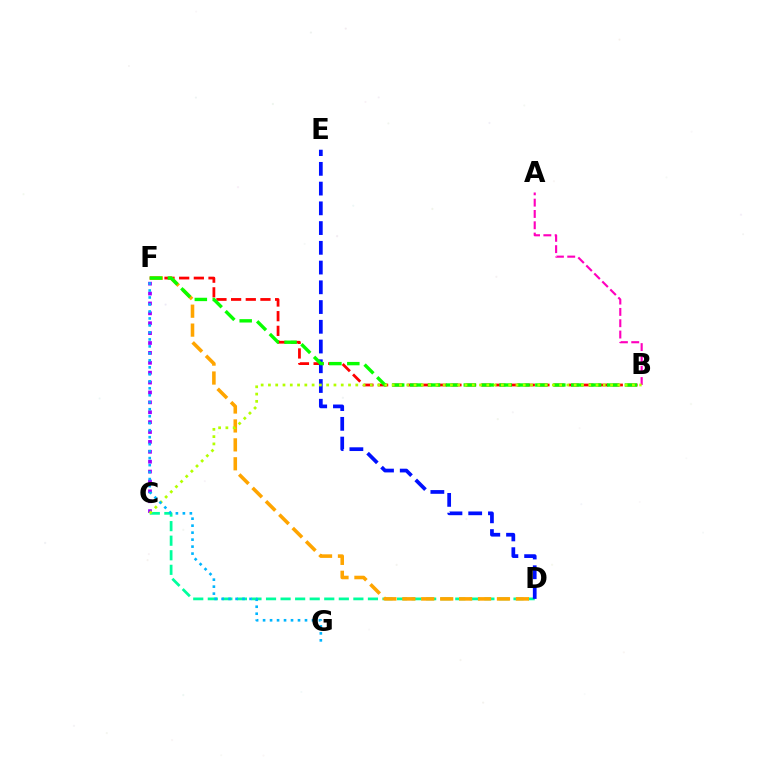{('C', 'F'): [{'color': '#9b00ff', 'line_style': 'dotted', 'thickness': 2.69}], ('B', 'F'): [{'color': '#ff0000', 'line_style': 'dashed', 'thickness': 1.99}, {'color': '#08ff00', 'line_style': 'dashed', 'thickness': 2.43}], ('C', 'D'): [{'color': '#00ff9d', 'line_style': 'dashed', 'thickness': 1.98}], ('D', 'E'): [{'color': '#0010ff', 'line_style': 'dashed', 'thickness': 2.68}], ('A', 'B'): [{'color': '#ff00bd', 'line_style': 'dashed', 'thickness': 1.54}], ('D', 'F'): [{'color': '#ffa500', 'line_style': 'dashed', 'thickness': 2.57}], ('B', 'C'): [{'color': '#b3ff00', 'line_style': 'dotted', 'thickness': 1.98}], ('F', 'G'): [{'color': '#00b5ff', 'line_style': 'dotted', 'thickness': 1.9}]}